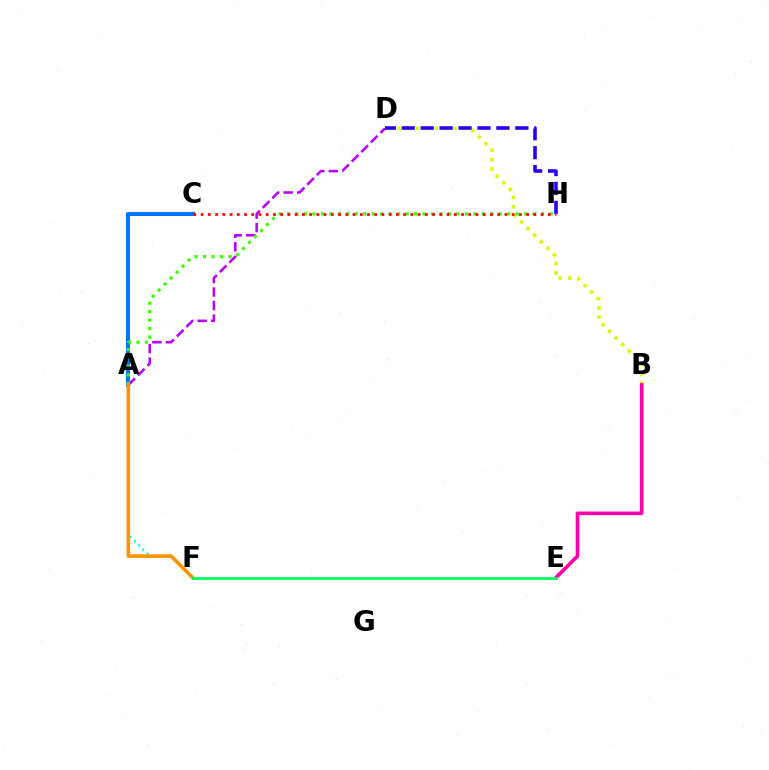{('B', 'D'): [{'color': '#d1ff00', 'line_style': 'dotted', 'thickness': 2.53}], ('D', 'H'): [{'color': '#2500ff', 'line_style': 'dashed', 'thickness': 2.57}], ('A', 'C'): [{'color': '#0074ff', 'line_style': 'solid', 'thickness': 2.93}], ('A', 'D'): [{'color': '#b900ff', 'line_style': 'dashed', 'thickness': 1.84}], ('B', 'E'): [{'color': '#ff00ac', 'line_style': 'solid', 'thickness': 2.63}], ('A', 'H'): [{'color': '#3dff00', 'line_style': 'dotted', 'thickness': 2.3}], ('C', 'H'): [{'color': '#ff0000', 'line_style': 'dotted', 'thickness': 1.97}], ('A', 'F'): [{'color': '#00fff6', 'line_style': 'dotted', 'thickness': 1.62}, {'color': '#ff9400', 'line_style': 'solid', 'thickness': 2.6}], ('E', 'F'): [{'color': '#00ff5c', 'line_style': 'solid', 'thickness': 2.0}]}